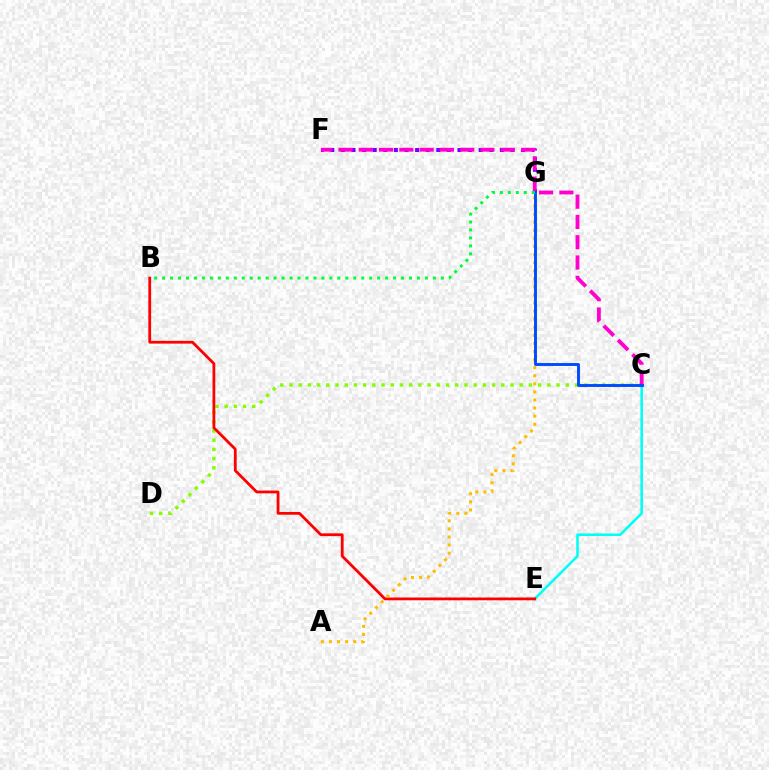{('F', 'G'): [{'color': '#7200ff', 'line_style': 'dotted', 'thickness': 2.88}], ('C', 'D'): [{'color': '#84ff00', 'line_style': 'dotted', 'thickness': 2.5}], ('C', 'E'): [{'color': '#00fff6', 'line_style': 'solid', 'thickness': 1.86}], ('B', 'E'): [{'color': '#ff0000', 'line_style': 'solid', 'thickness': 2.01}], ('C', 'F'): [{'color': '#ff00cf', 'line_style': 'dashed', 'thickness': 2.76}], ('A', 'G'): [{'color': '#ffbd00', 'line_style': 'dotted', 'thickness': 2.19}], ('C', 'G'): [{'color': '#004bff', 'line_style': 'solid', 'thickness': 2.09}], ('B', 'G'): [{'color': '#00ff39', 'line_style': 'dotted', 'thickness': 2.16}]}